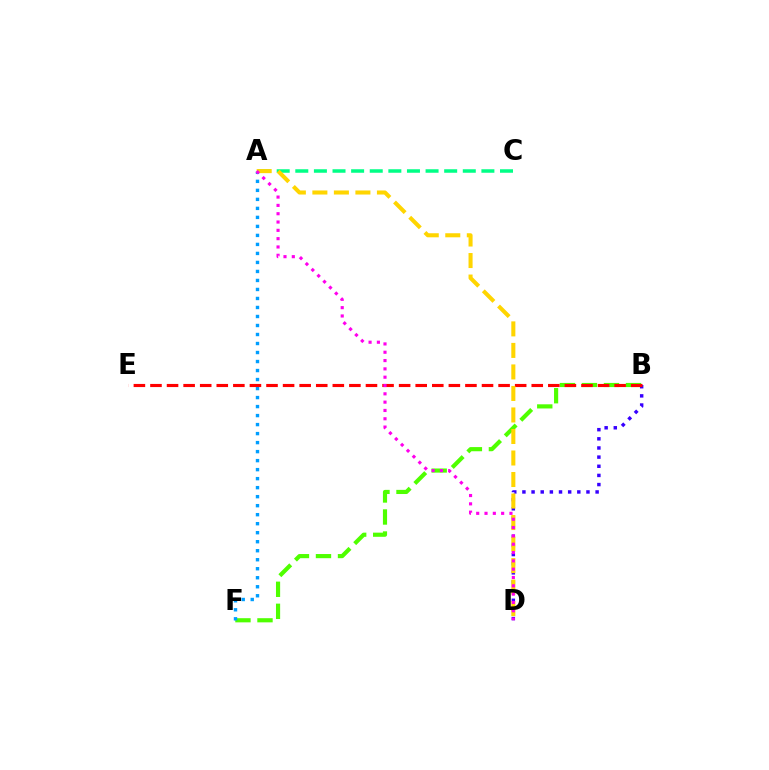{('B', 'F'): [{'color': '#4fff00', 'line_style': 'dashed', 'thickness': 2.99}], ('A', 'F'): [{'color': '#009eff', 'line_style': 'dotted', 'thickness': 2.45}], ('A', 'C'): [{'color': '#00ff86', 'line_style': 'dashed', 'thickness': 2.53}], ('B', 'D'): [{'color': '#3700ff', 'line_style': 'dotted', 'thickness': 2.49}], ('B', 'E'): [{'color': '#ff0000', 'line_style': 'dashed', 'thickness': 2.25}], ('A', 'D'): [{'color': '#ffd500', 'line_style': 'dashed', 'thickness': 2.92}, {'color': '#ff00ed', 'line_style': 'dotted', 'thickness': 2.26}]}